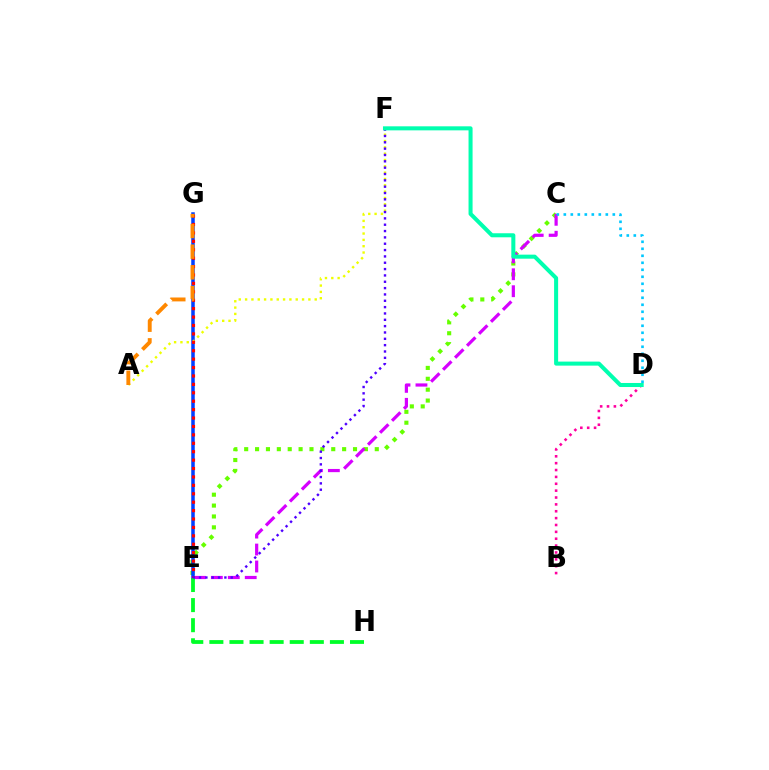{('C', 'E'): [{'color': '#66ff00', 'line_style': 'dotted', 'thickness': 2.96}, {'color': '#d600ff', 'line_style': 'dashed', 'thickness': 2.3}], ('B', 'D'): [{'color': '#ff00a0', 'line_style': 'dotted', 'thickness': 1.87}], ('E', 'G'): [{'color': '#003fff', 'line_style': 'solid', 'thickness': 2.52}, {'color': '#ff0000', 'line_style': 'dotted', 'thickness': 2.29}], ('A', 'F'): [{'color': '#eeff00', 'line_style': 'dotted', 'thickness': 1.72}], ('E', 'H'): [{'color': '#00ff27', 'line_style': 'dashed', 'thickness': 2.73}], ('E', 'F'): [{'color': '#4f00ff', 'line_style': 'dotted', 'thickness': 1.72}], ('C', 'D'): [{'color': '#00c7ff', 'line_style': 'dotted', 'thickness': 1.9}], ('D', 'F'): [{'color': '#00ffaf', 'line_style': 'solid', 'thickness': 2.91}], ('A', 'G'): [{'color': '#ff8800', 'line_style': 'dashed', 'thickness': 2.81}]}